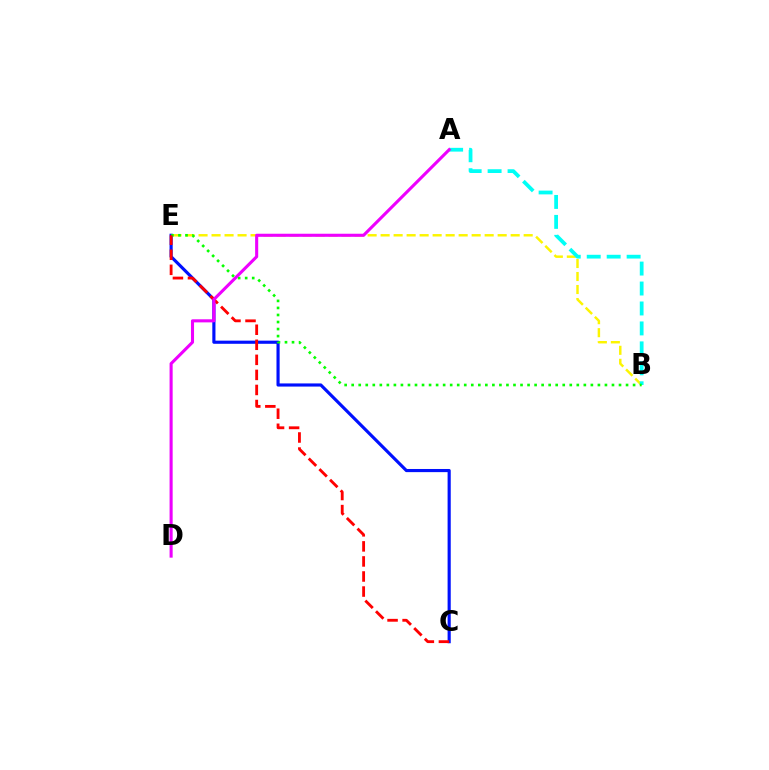{('B', 'E'): [{'color': '#fcf500', 'line_style': 'dashed', 'thickness': 1.77}, {'color': '#08ff00', 'line_style': 'dotted', 'thickness': 1.91}], ('A', 'B'): [{'color': '#00fff6', 'line_style': 'dashed', 'thickness': 2.71}], ('C', 'E'): [{'color': '#0010ff', 'line_style': 'solid', 'thickness': 2.26}, {'color': '#ff0000', 'line_style': 'dashed', 'thickness': 2.04}], ('A', 'D'): [{'color': '#ee00ff', 'line_style': 'solid', 'thickness': 2.22}]}